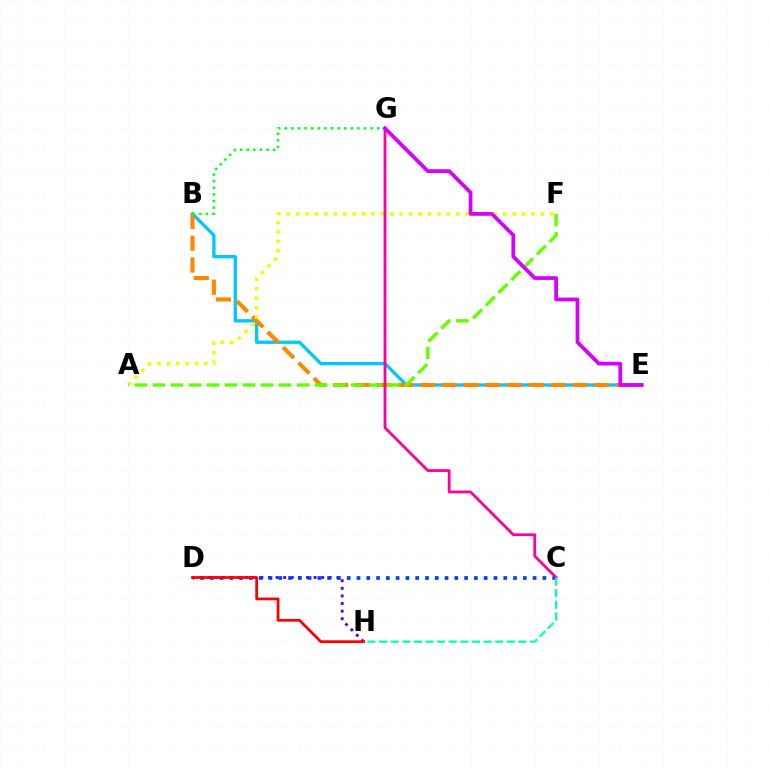{('D', 'H'): [{'color': '#4f00ff', 'line_style': 'dotted', 'thickness': 2.06}, {'color': '#ff0000', 'line_style': 'solid', 'thickness': 1.98}], ('B', 'E'): [{'color': '#00c7ff', 'line_style': 'solid', 'thickness': 2.39}, {'color': '#ff8800', 'line_style': 'dashed', 'thickness': 2.96}], ('C', 'D'): [{'color': '#003fff', 'line_style': 'dotted', 'thickness': 2.66}], ('A', 'F'): [{'color': '#eeff00', 'line_style': 'dotted', 'thickness': 2.56}, {'color': '#66ff00', 'line_style': 'dashed', 'thickness': 2.45}], ('C', 'G'): [{'color': '#ff00a0', 'line_style': 'solid', 'thickness': 2.01}], ('B', 'G'): [{'color': '#00ff27', 'line_style': 'dotted', 'thickness': 1.79}], ('C', 'H'): [{'color': '#00ffaf', 'line_style': 'dashed', 'thickness': 1.58}], ('E', 'G'): [{'color': '#d600ff', 'line_style': 'solid', 'thickness': 2.7}]}